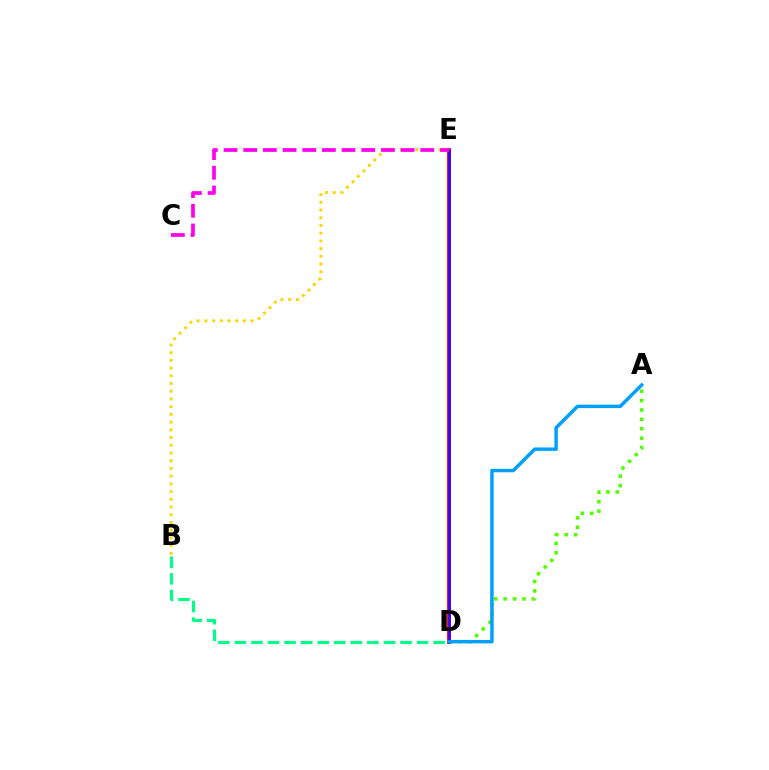{('D', 'E'): [{'color': '#ff0000', 'line_style': 'solid', 'thickness': 2.75}, {'color': '#3700ff', 'line_style': 'solid', 'thickness': 1.9}], ('A', 'D'): [{'color': '#4fff00', 'line_style': 'dotted', 'thickness': 2.55}, {'color': '#009eff', 'line_style': 'solid', 'thickness': 2.48}], ('B', 'D'): [{'color': '#00ff86', 'line_style': 'dashed', 'thickness': 2.25}], ('B', 'E'): [{'color': '#ffd500', 'line_style': 'dotted', 'thickness': 2.1}], ('C', 'E'): [{'color': '#ff00ed', 'line_style': 'dashed', 'thickness': 2.67}]}